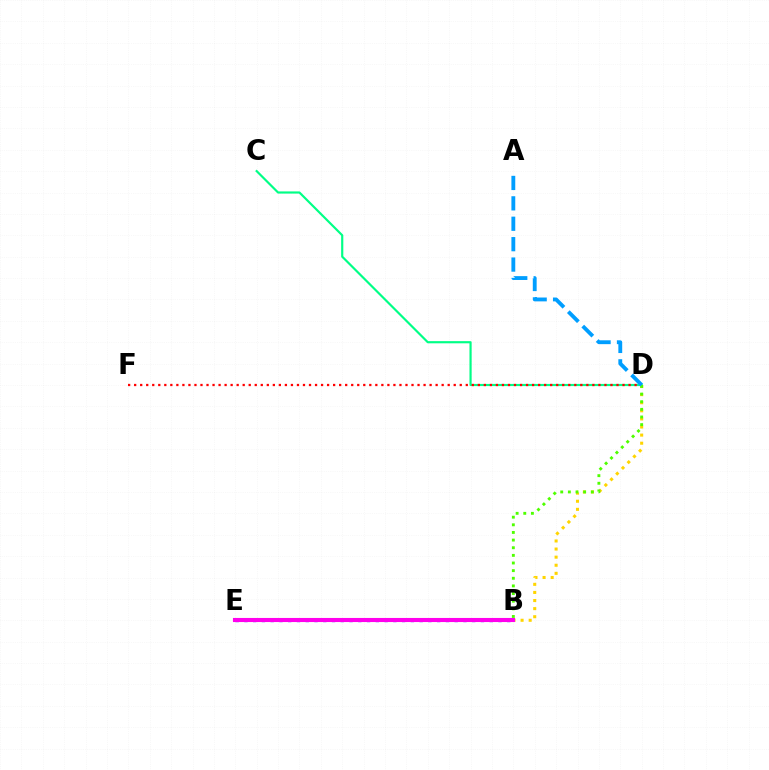{('C', 'D'): [{'color': '#00ff86', 'line_style': 'solid', 'thickness': 1.56}], ('D', 'E'): [{'color': '#ffd500', 'line_style': 'dotted', 'thickness': 2.2}], ('B', 'E'): [{'color': '#3700ff', 'line_style': 'dotted', 'thickness': 2.38}, {'color': '#ff00ed', 'line_style': 'solid', 'thickness': 2.95}], ('D', 'F'): [{'color': '#ff0000', 'line_style': 'dotted', 'thickness': 1.64}], ('B', 'D'): [{'color': '#4fff00', 'line_style': 'dotted', 'thickness': 2.08}], ('A', 'D'): [{'color': '#009eff', 'line_style': 'dashed', 'thickness': 2.77}]}